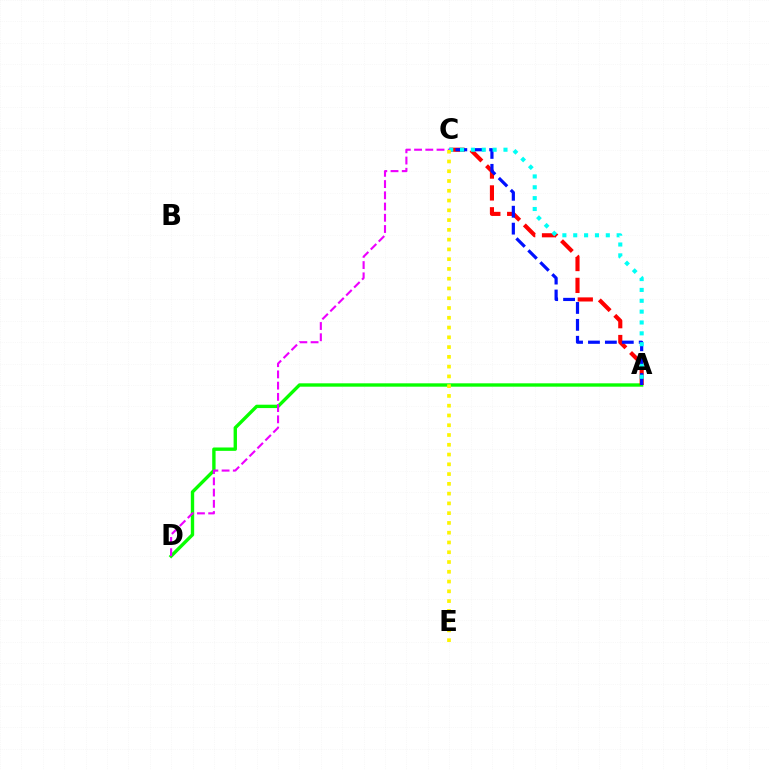{('A', 'D'): [{'color': '#08ff00', 'line_style': 'solid', 'thickness': 2.42}], ('A', 'C'): [{'color': '#ff0000', 'line_style': 'dashed', 'thickness': 2.97}, {'color': '#0010ff', 'line_style': 'dashed', 'thickness': 2.3}, {'color': '#00fff6', 'line_style': 'dotted', 'thickness': 2.95}], ('C', 'D'): [{'color': '#ee00ff', 'line_style': 'dashed', 'thickness': 1.53}], ('C', 'E'): [{'color': '#fcf500', 'line_style': 'dotted', 'thickness': 2.65}]}